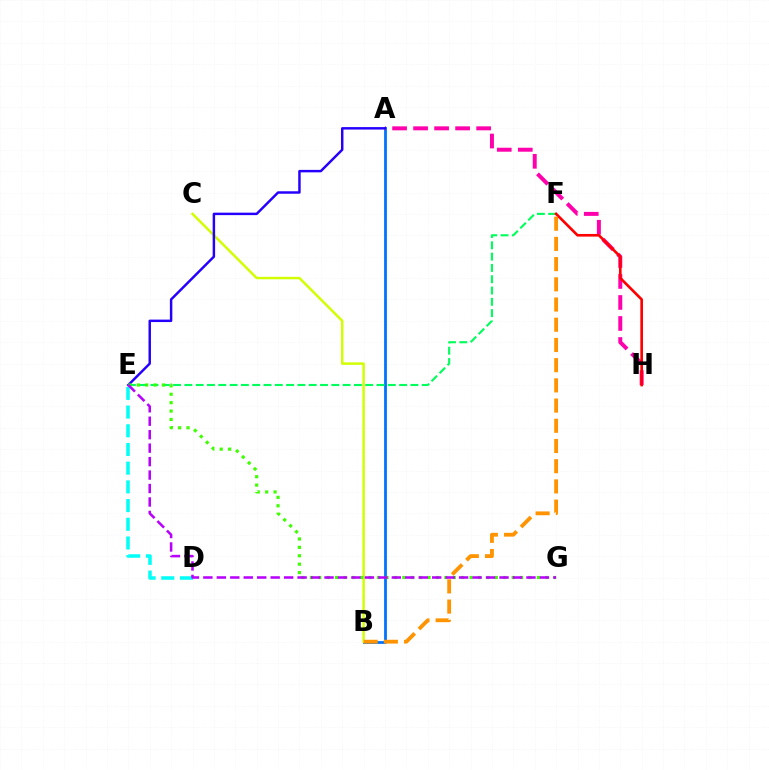{('A', 'B'): [{'color': '#0074ff', 'line_style': 'solid', 'thickness': 2.01}], ('A', 'H'): [{'color': '#ff00ac', 'line_style': 'dashed', 'thickness': 2.85}], ('E', 'F'): [{'color': '#00ff5c', 'line_style': 'dashed', 'thickness': 1.54}], ('B', 'C'): [{'color': '#d1ff00', 'line_style': 'solid', 'thickness': 1.77}], ('A', 'E'): [{'color': '#2500ff', 'line_style': 'solid', 'thickness': 1.77}], ('E', 'G'): [{'color': '#3dff00', 'line_style': 'dotted', 'thickness': 2.28}, {'color': '#b900ff', 'line_style': 'dashed', 'thickness': 1.83}], ('D', 'E'): [{'color': '#00fff6', 'line_style': 'dashed', 'thickness': 2.54}], ('F', 'H'): [{'color': '#ff0000', 'line_style': 'solid', 'thickness': 1.91}], ('B', 'F'): [{'color': '#ff9400', 'line_style': 'dashed', 'thickness': 2.75}]}